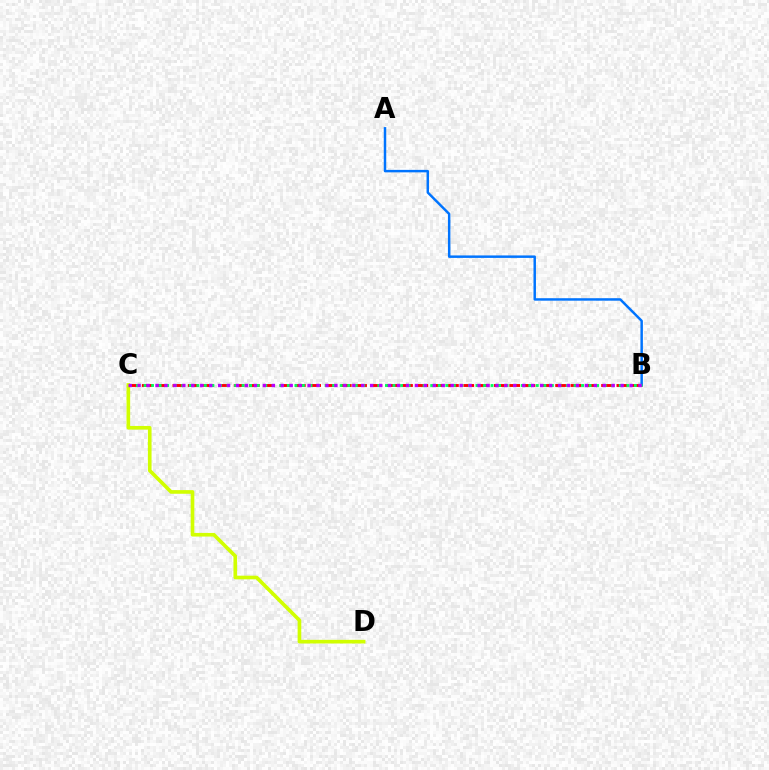{('B', 'C'): [{'color': '#ff0000', 'line_style': 'dashed', 'thickness': 2.08}, {'color': '#00ff5c', 'line_style': 'dotted', 'thickness': 2.05}, {'color': '#b900ff', 'line_style': 'dotted', 'thickness': 2.43}], ('A', 'B'): [{'color': '#0074ff', 'line_style': 'solid', 'thickness': 1.78}], ('C', 'D'): [{'color': '#d1ff00', 'line_style': 'solid', 'thickness': 2.62}]}